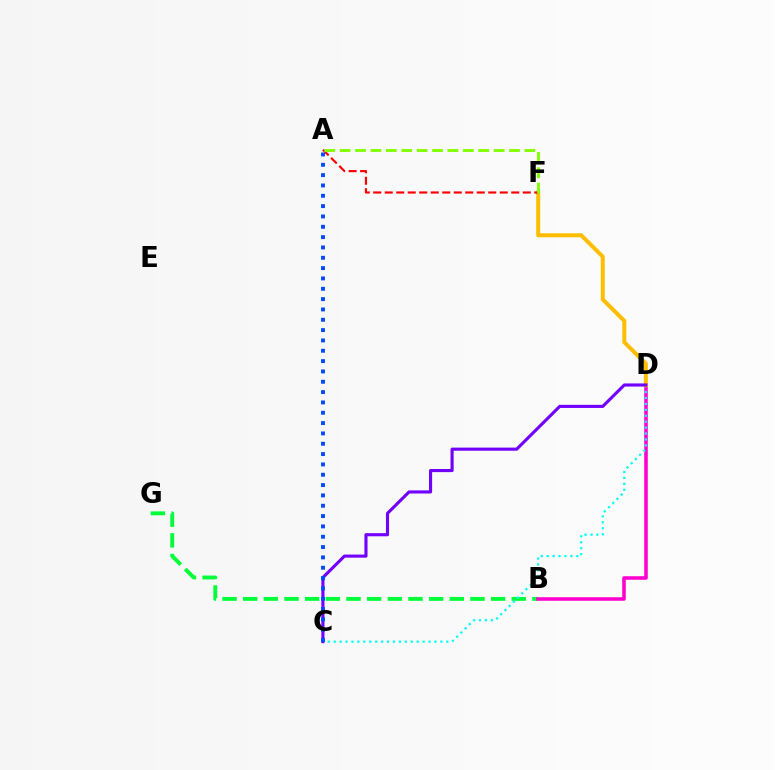{('B', 'G'): [{'color': '#00ff39', 'line_style': 'dashed', 'thickness': 2.81}], ('B', 'D'): [{'color': '#ff00cf', 'line_style': 'solid', 'thickness': 2.55}], ('C', 'D'): [{'color': '#00fff6', 'line_style': 'dotted', 'thickness': 1.61}, {'color': '#7200ff', 'line_style': 'solid', 'thickness': 2.24}], ('D', 'F'): [{'color': '#ffbd00', 'line_style': 'solid', 'thickness': 2.88}], ('A', 'F'): [{'color': '#ff0000', 'line_style': 'dashed', 'thickness': 1.56}, {'color': '#84ff00', 'line_style': 'dashed', 'thickness': 2.09}], ('A', 'C'): [{'color': '#004bff', 'line_style': 'dotted', 'thickness': 2.81}]}